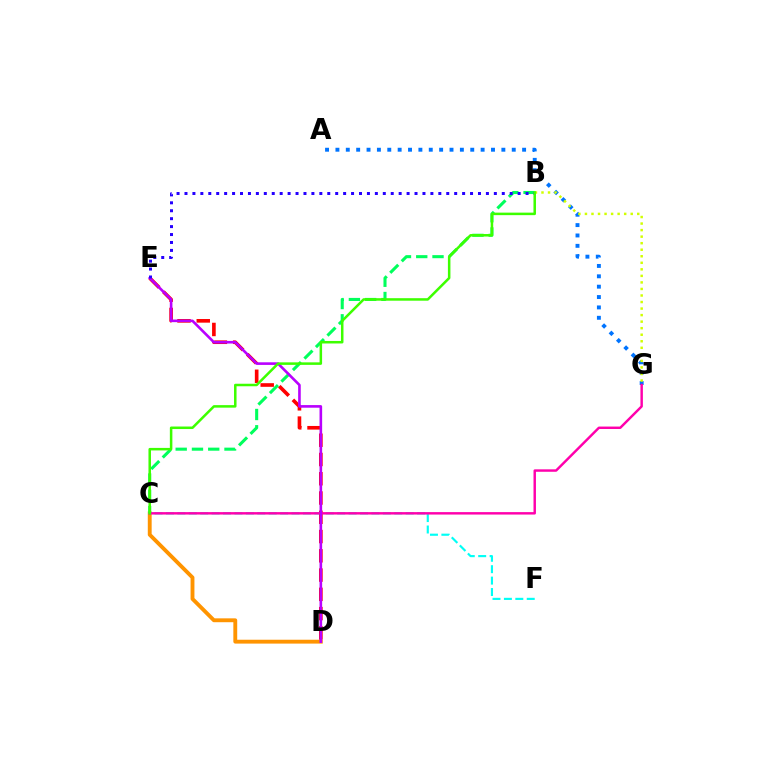{('A', 'G'): [{'color': '#0074ff', 'line_style': 'dotted', 'thickness': 2.82}], ('C', 'D'): [{'color': '#ff9400', 'line_style': 'solid', 'thickness': 2.78}], ('C', 'F'): [{'color': '#00fff6', 'line_style': 'dashed', 'thickness': 1.55}], ('D', 'E'): [{'color': '#ff0000', 'line_style': 'dashed', 'thickness': 2.62}, {'color': '#b900ff', 'line_style': 'solid', 'thickness': 1.89}], ('B', 'G'): [{'color': '#d1ff00', 'line_style': 'dotted', 'thickness': 1.78}], ('C', 'G'): [{'color': '#ff00ac', 'line_style': 'solid', 'thickness': 1.76}], ('B', 'C'): [{'color': '#00ff5c', 'line_style': 'dashed', 'thickness': 2.21}, {'color': '#3dff00', 'line_style': 'solid', 'thickness': 1.81}], ('B', 'E'): [{'color': '#2500ff', 'line_style': 'dotted', 'thickness': 2.16}]}